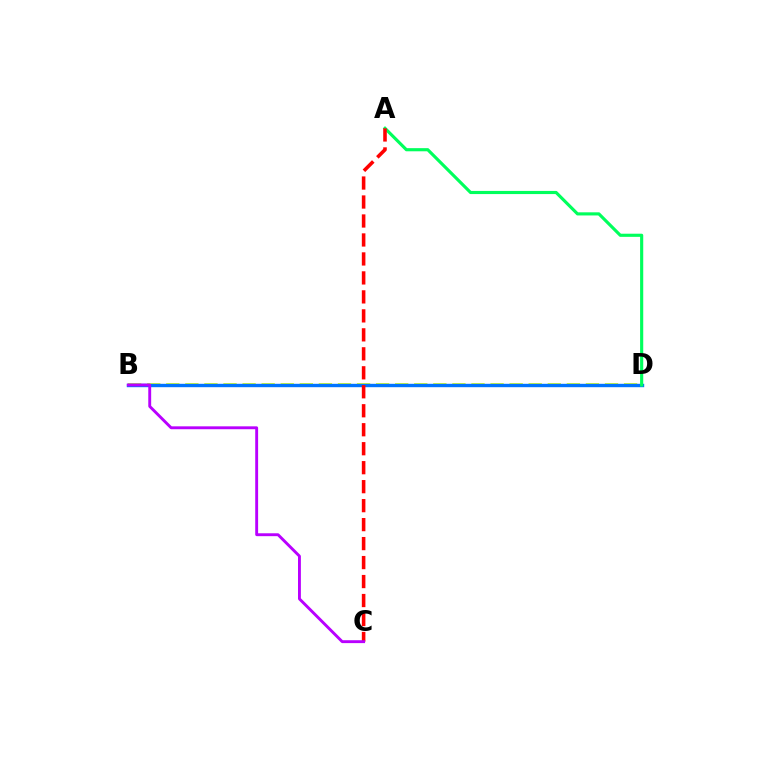{('B', 'D'): [{'color': '#d1ff00', 'line_style': 'dashed', 'thickness': 2.59}, {'color': '#0074ff', 'line_style': 'solid', 'thickness': 2.45}], ('A', 'D'): [{'color': '#00ff5c', 'line_style': 'solid', 'thickness': 2.26}], ('A', 'C'): [{'color': '#ff0000', 'line_style': 'dashed', 'thickness': 2.58}], ('B', 'C'): [{'color': '#b900ff', 'line_style': 'solid', 'thickness': 2.08}]}